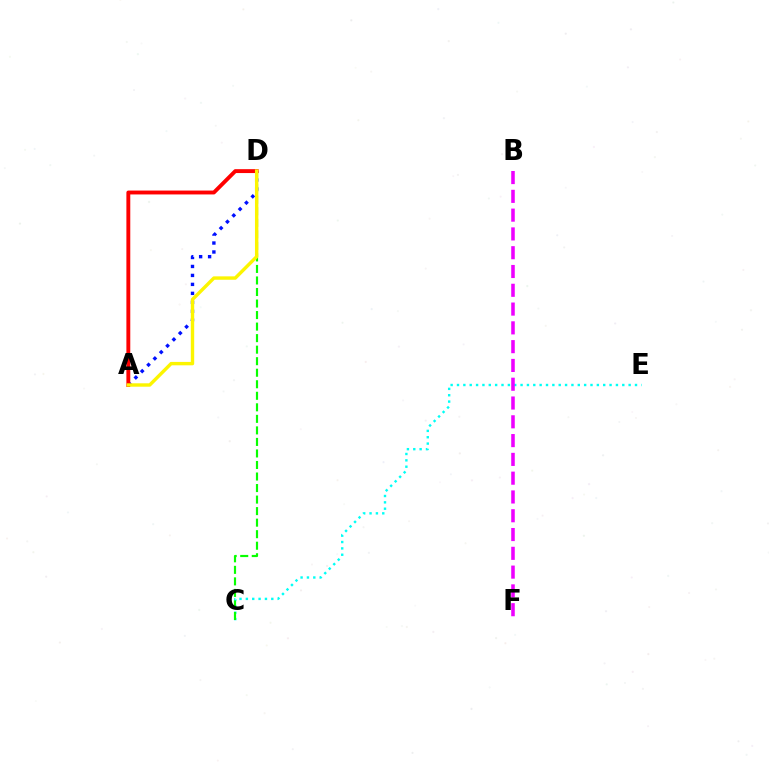{('C', 'E'): [{'color': '#00fff6', 'line_style': 'dotted', 'thickness': 1.73}], ('C', 'D'): [{'color': '#08ff00', 'line_style': 'dashed', 'thickness': 1.57}], ('A', 'D'): [{'color': '#0010ff', 'line_style': 'dotted', 'thickness': 2.44}, {'color': '#ff0000', 'line_style': 'solid', 'thickness': 2.8}, {'color': '#fcf500', 'line_style': 'solid', 'thickness': 2.45}], ('B', 'F'): [{'color': '#ee00ff', 'line_style': 'dashed', 'thickness': 2.55}]}